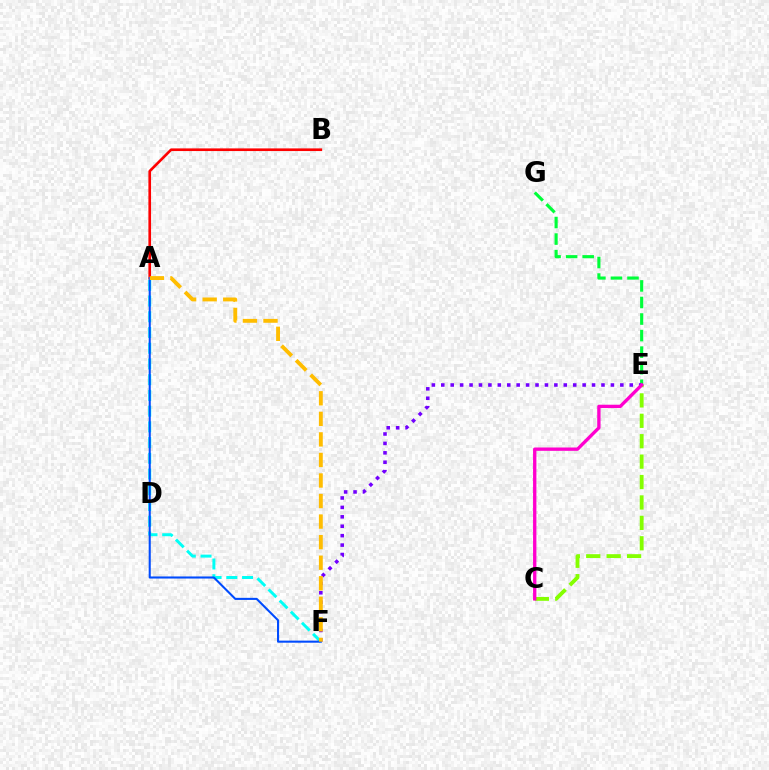{('E', 'G'): [{'color': '#00ff39', 'line_style': 'dashed', 'thickness': 2.25}], ('A', 'B'): [{'color': '#ff0000', 'line_style': 'solid', 'thickness': 1.91}], ('E', 'F'): [{'color': '#7200ff', 'line_style': 'dotted', 'thickness': 2.56}], ('A', 'F'): [{'color': '#00fff6', 'line_style': 'dashed', 'thickness': 2.14}, {'color': '#004bff', 'line_style': 'solid', 'thickness': 1.5}, {'color': '#ffbd00', 'line_style': 'dashed', 'thickness': 2.79}], ('C', 'E'): [{'color': '#84ff00', 'line_style': 'dashed', 'thickness': 2.77}, {'color': '#ff00cf', 'line_style': 'solid', 'thickness': 2.4}]}